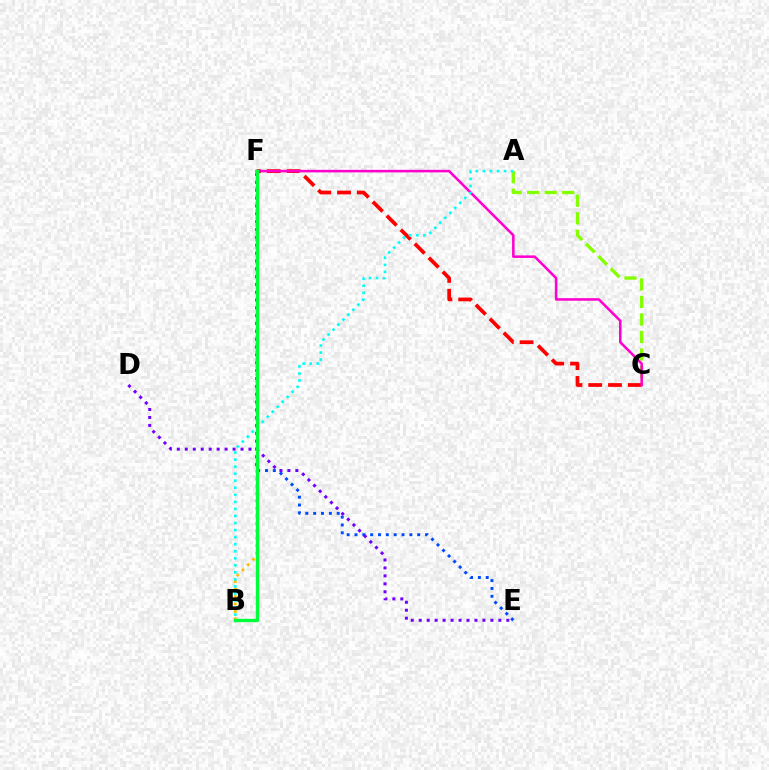{('A', 'C'): [{'color': '#84ff00', 'line_style': 'dashed', 'thickness': 2.38}], ('C', 'F'): [{'color': '#ff0000', 'line_style': 'dashed', 'thickness': 2.69}, {'color': '#ff00cf', 'line_style': 'solid', 'thickness': 1.83}], ('B', 'F'): [{'color': '#ffbd00', 'line_style': 'dotted', 'thickness': 2.02}, {'color': '#00ff39', 'line_style': 'solid', 'thickness': 2.42}], ('A', 'B'): [{'color': '#00fff6', 'line_style': 'dotted', 'thickness': 1.91}], ('E', 'F'): [{'color': '#004bff', 'line_style': 'dotted', 'thickness': 2.13}], ('D', 'E'): [{'color': '#7200ff', 'line_style': 'dotted', 'thickness': 2.16}]}